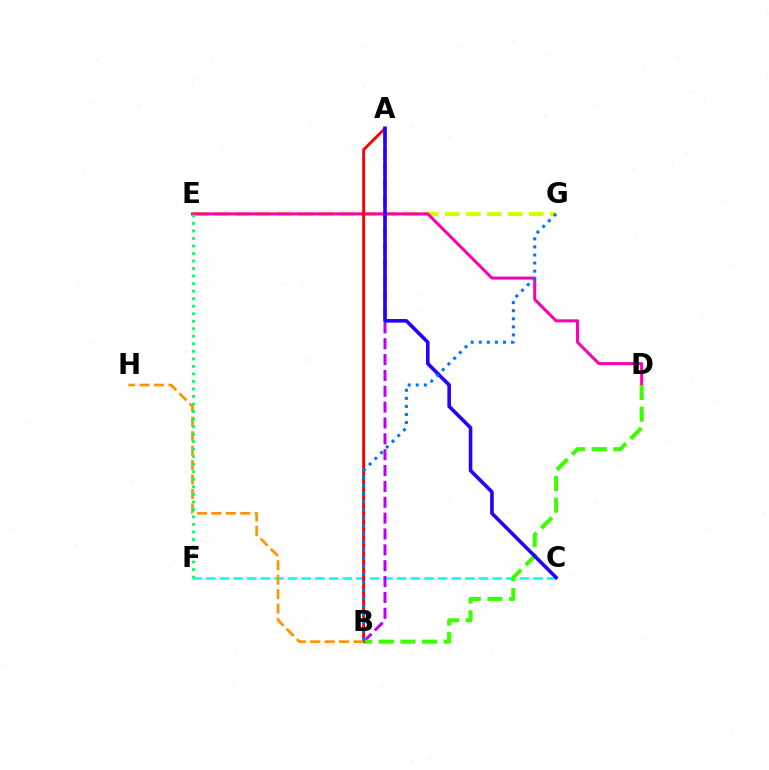{('E', 'G'): [{'color': '#d1ff00', 'line_style': 'dashed', 'thickness': 2.85}], ('D', 'E'): [{'color': '#ff00ac', 'line_style': 'solid', 'thickness': 2.18}], ('C', 'F'): [{'color': '#00fff6', 'line_style': 'dashed', 'thickness': 1.85}], ('A', 'B'): [{'color': '#b900ff', 'line_style': 'dashed', 'thickness': 2.15}, {'color': '#ff0000', 'line_style': 'solid', 'thickness': 2.07}], ('B', 'D'): [{'color': '#3dff00', 'line_style': 'dashed', 'thickness': 2.94}], ('B', 'H'): [{'color': '#ff9400', 'line_style': 'dashed', 'thickness': 1.96}], ('E', 'F'): [{'color': '#00ff5c', 'line_style': 'dotted', 'thickness': 2.04}], ('A', 'C'): [{'color': '#2500ff', 'line_style': 'solid', 'thickness': 2.59}], ('B', 'G'): [{'color': '#0074ff', 'line_style': 'dotted', 'thickness': 2.19}]}